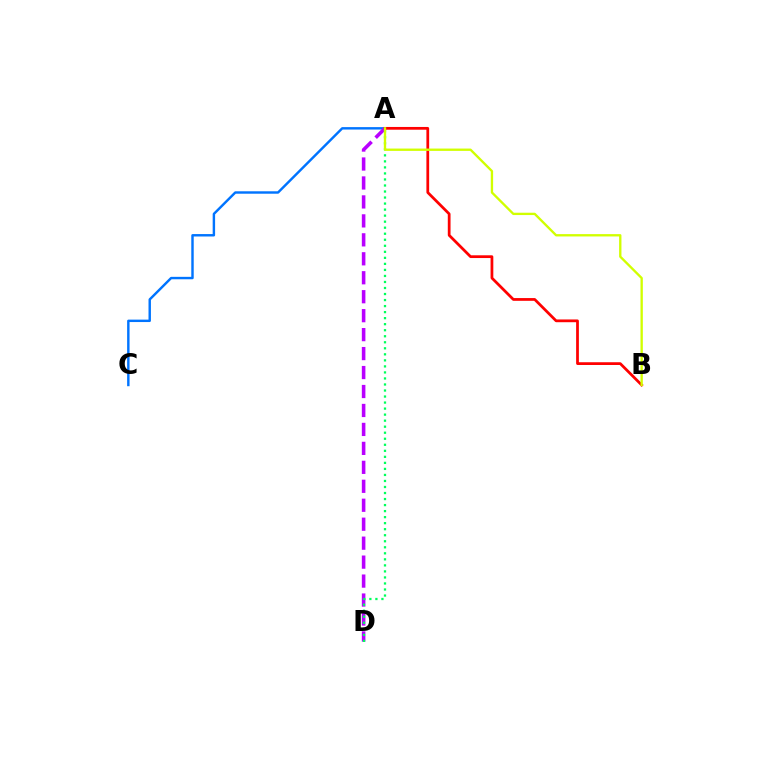{('A', 'C'): [{'color': '#0074ff', 'line_style': 'solid', 'thickness': 1.75}], ('A', 'D'): [{'color': '#b900ff', 'line_style': 'dashed', 'thickness': 2.58}, {'color': '#00ff5c', 'line_style': 'dotted', 'thickness': 1.64}], ('A', 'B'): [{'color': '#ff0000', 'line_style': 'solid', 'thickness': 1.98}, {'color': '#d1ff00', 'line_style': 'solid', 'thickness': 1.68}]}